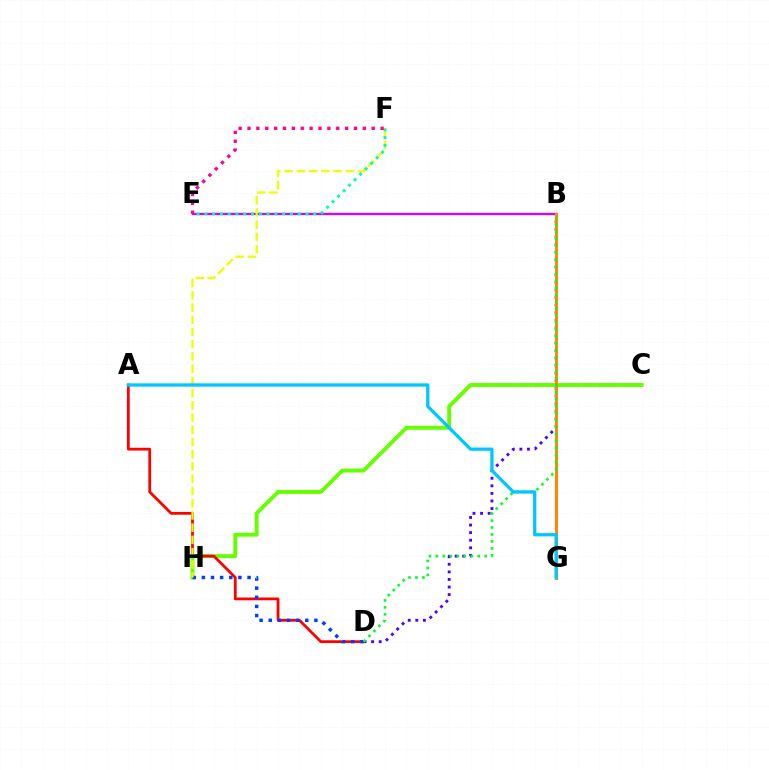{('B', 'D'): [{'color': '#4f00ff', 'line_style': 'dotted', 'thickness': 2.06}, {'color': '#00ff27', 'line_style': 'dotted', 'thickness': 1.89}], ('C', 'H'): [{'color': '#66ff00', 'line_style': 'solid', 'thickness': 2.82}], ('A', 'D'): [{'color': '#ff0000', 'line_style': 'solid', 'thickness': 2.0}], ('B', 'E'): [{'color': '#d600ff', 'line_style': 'solid', 'thickness': 1.66}], ('D', 'H'): [{'color': '#003fff', 'line_style': 'dotted', 'thickness': 2.48}], ('F', 'H'): [{'color': '#eeff00', 'line_style': 'dashed', 'thickness': 1.66}], ('B', 'G'): [{'color': '#ff8800', 'line_style': 'solid', 'thickness': 2.2}], ('E', 'F'): [{'color': '#00ffaf', 'line_style': 'dotted', 'thickness': 2.11}, {'color': '#ff00a0', 'line_style': 'dotted', 'thickness': 2.41}], ('A', 'G'): [{'color': '#00c7ff', 'line_style': 'solid', 'thickness': 2.37}]}